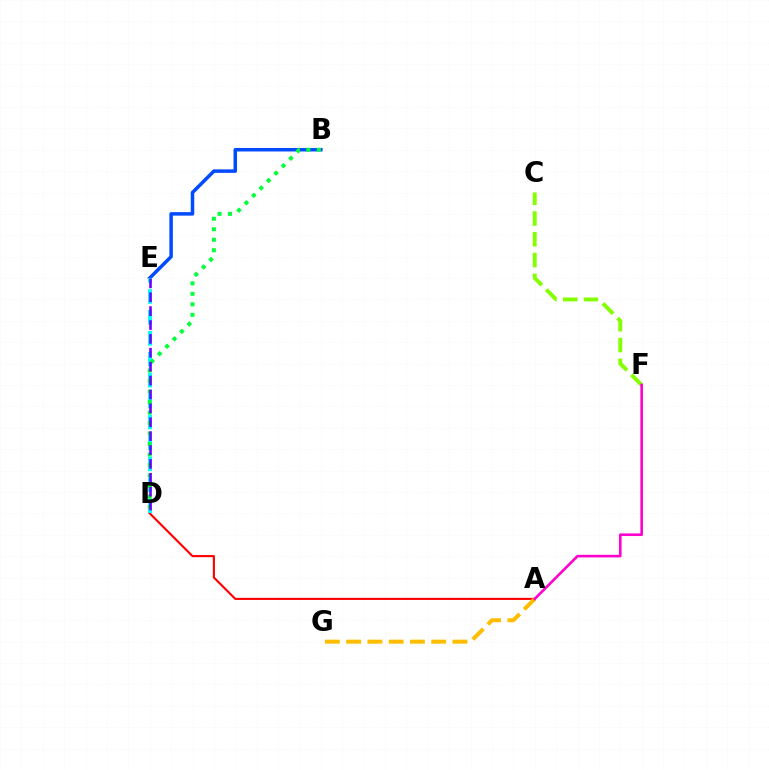{('A', 'D'): [{'color': '#ff0000', 'line_style': 'solid', 'thickness': 1.54}], ('A', 'G'): [{'color': '#ffbd00', 'line_style': 'dashed', 'thickness': 2.89}], ('C', 'F'): [{'color': '#84ff00', 'line_style': 'dashed', 'thickness': 2.82}], ('B', 'E'): [{'color': '#004bff', 'line_style': 'solid', 'thickness': 2.52}], ('D', 'E'): [{'color': '#00fff6', 'line_style': 'dashed', 'thickness': 2.84}, {'color': '#7200ff', 'line_style': 'dashed', 'thickness': 1.89}], ('B', 'D'): [{'color': '#00ff39', 'line_style': 'dotted', 'thickness': 2.85}], ('A', 'F'): [{'color': '#ff00cf', 'line_style': 'solid', 'thickness': 1.89}]}